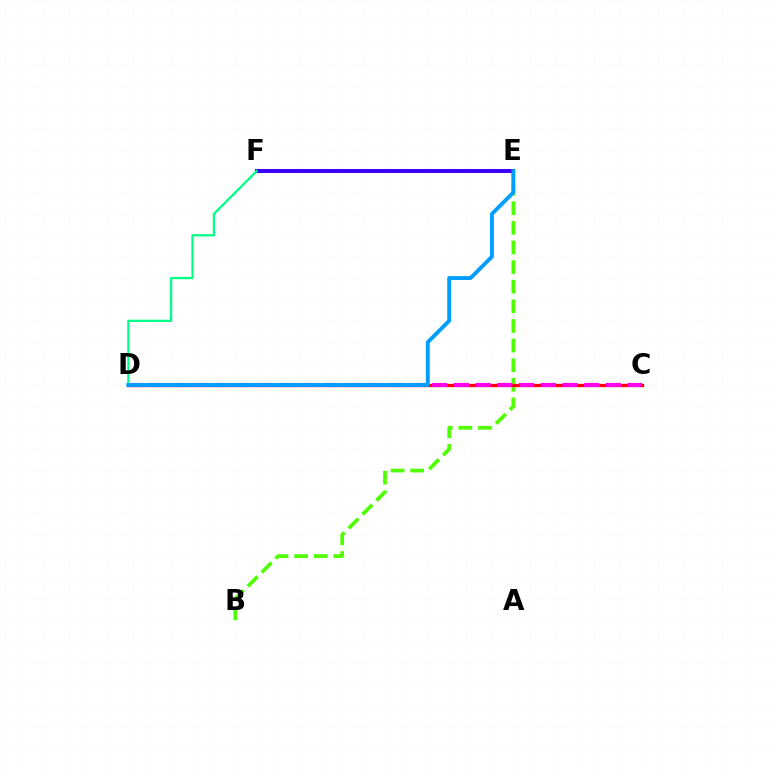{('E', 'F'): [{'color': '#ffd500', 'line_style': 'solid', 'thickness': 2.91}, {'color': '#3700ff', 'line_style': 'solid', 'thickness': 2.84}], ('B', 'E'): [{'color': '#4fff00', 'line_style': 'dashed', 'thickness': 2.66}], ('C', 'D'): [{'color': '#ff0000', 'line_style': 'solid', 'thickness': 2.37}, {'color': '#ff00ed', 'line_style': 'dashed', 'thickness': 2.95}], ('D', 'F'): [{'color': '#00ff86', 'line_style': 'solid', 'thickness': 1.64}], ('D', 'E'): [{'color': '#009eff', 'line_style': 'solid', 'thickness': 2.8}]}